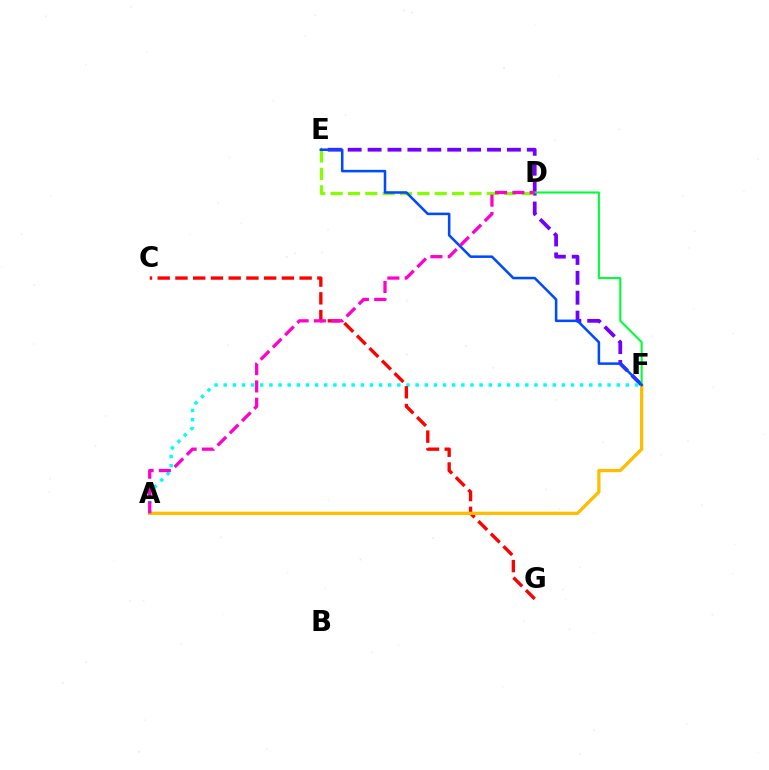{('E', 'F'): [{'color': '#7200ff', 'line_style': 'dashed', 'thickness': 2.7}, {'color': '#004bff', 'line_style': 'solid', 'thickness': 1.83}], ('A', 'F'): [{'color': '#00fff6', 'line_style': 'dotted', 'thickness': 2.48}, {'color': '#ffbd00', 'line_style': 'solid', 'thickness': 2.35}], ('D', 'F'): [{'color': '#00ff39', 'line_style': 'solid', 'thickness': 1.52}], ('C', 'G'): [{'color': '#ff0000', 'line_style': 'dashed', 'thickness': 2.41}], ('D', 'E'): [{'color': '#84ff00', 'line_style': 'dashed', 'thickness': 2.36}], ('A', 'D'): [{'color': '#ff00cf', 'line_style': 'dashed', 'thickness': 2.35}]}